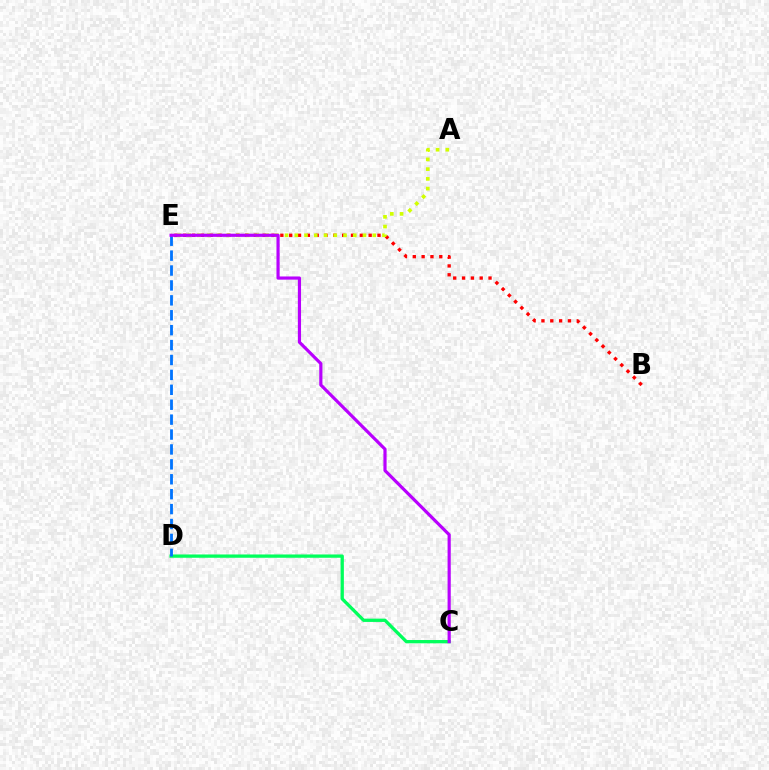{('C', 'D'): [{'color': '#00ff5c', 'line_style': 'solid', 'thickness': 2.37}], ('B', 'E'): [{'color': '#ff0000', 'line_style': 'dotted', 'thickness': 2.4}], ('A', 'E'): [{'color': '#d1ff00', 'line_style': 'dotted', 'thickness': 2.65}], ('D', 'E'): [{'color': '#0074ff', 'line_style': 'dashed', 'thickness': 2.03}], ('C', 'E'): [{'color': '#b900ff', 'line_style': 'solid', 'thickness': 2.29}]}